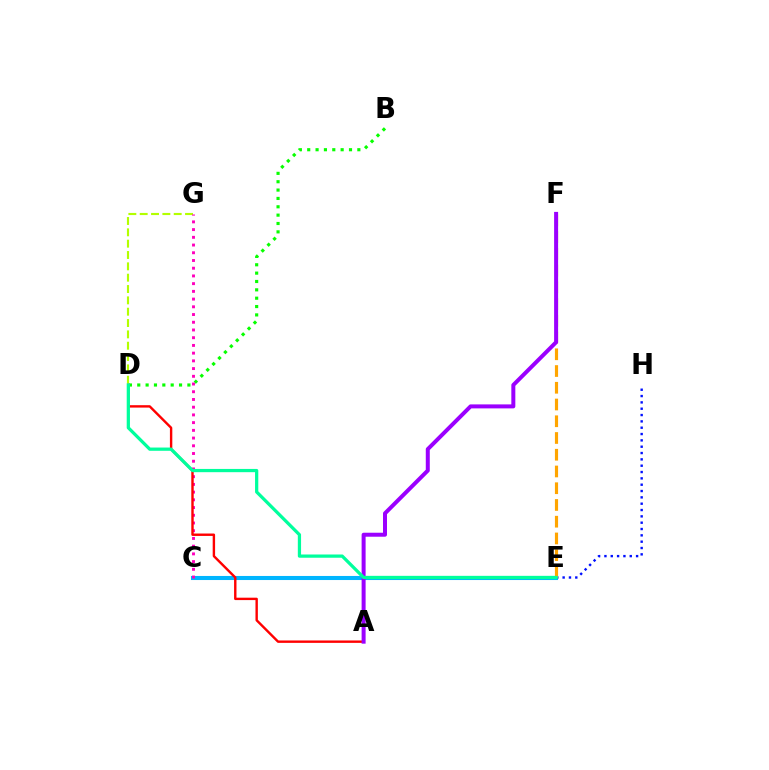{('D', 'G'): [{'color': '#b3ff00', 'line_style': 'dashed', 'thickness': 1.54}], ('C', 'E'): [{'color': '#00b5ff', 'line_style': 'solid', 'thickness': 2.93}], ('B', 'D'): [{'color': '#08ff00', 'line_style': 'dotted', 'thickness': 2.27}], ('C', 'G'): [{'color': '#ff00bd', 'line_style': 'dotted', 'thickness': 2.1}], ('A', 'D'): [{'color': '#ff0000', 'line_style': 'solid', 'thickness': 1.73}], ('E', 'H'): [{'color': '#0010ff', 'line_style': 'dotted', 'thickness': 1.72}], ('E', 'F'): [{'color': '#ffa500', 'line_style': 'dashed', 'thickness': 2.27}], ('A', 'F'): [{'color': '#9b00ff', 'line_style': 'solid', 'thickness': 2.87}], ('D', 'E'): [{'color': '#00ff9d', 'line_style': 'solid', 'thickness': 2.34}]}